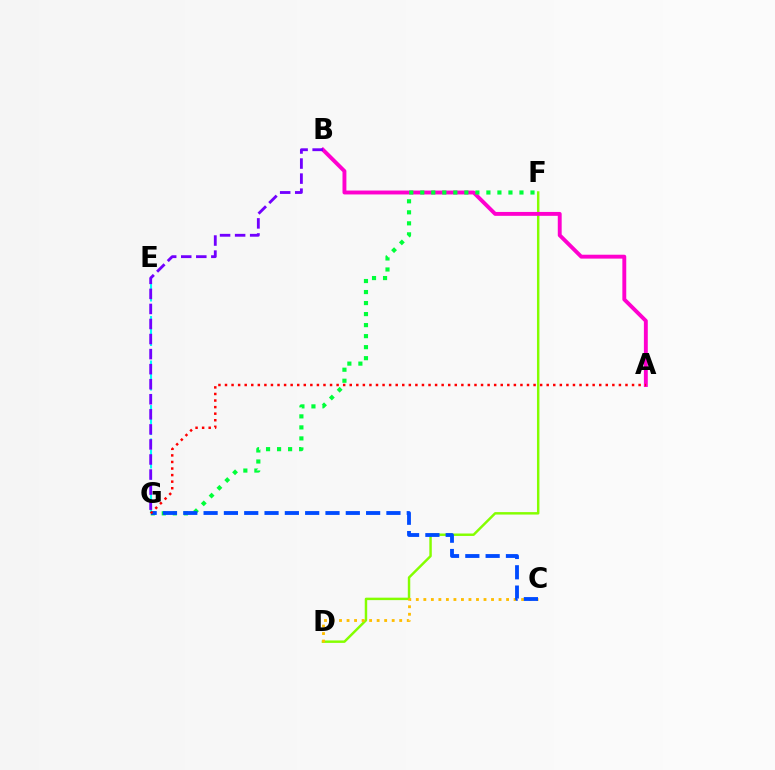{('D', 'F'): [{'color': '#84ff00', 'line_style': 'solid', 'thickness': 1.77}], ('C', 'D'): [{'color': '#ffbd00', 'line_style': 'dotted', 'thickness': 2.04}], ('A', 'B'): [{'color': '#ff00cf', 'line_style': 'solid', 'thickness': 2.81}], ('F', 'G'): [{'color': '#00ff39', 'line_style': 'dotted', 'thickness': 2.99}], ('C', 'G'): [{'color': '#004bff', 'line_style': 'dashed', 'thickness': 2.76}], ('E', 'G'): [{'color': '#00fff6', 'line_style': 'dashed', 'thickness': 1.51}], ('B', 'G'): [{'color': '#7200ff', 'line_style': 'dashed', 'thickness': 2.04}], ('A', 'G'): [{'color': '#ff0000', 'line_style': 'dotted', 'thickness': 1.78}]}